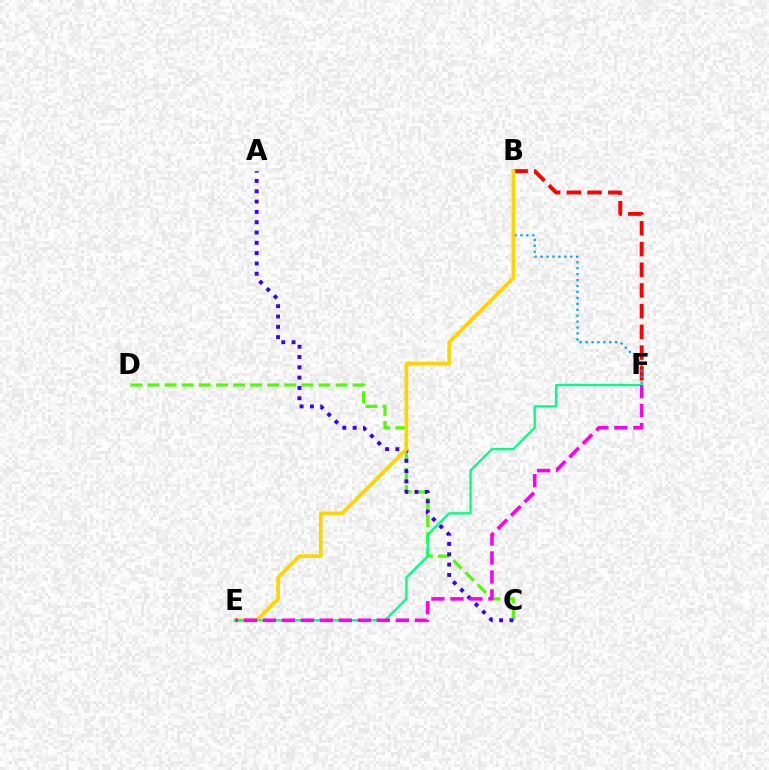{('C', 'D'): [{'color': '#4fff00', 'line_style': 'dashed', 'thickness': 2.32}], ('B', 'F'): [{'color': '#ff0000', 'line_style': 'dashed', 'thickness': 2.81}, {'color': '#009eff', 'line_style': 'dotted', 'thickness': 1.61}], ('A', 'C'): [{'color': '#3700ff', 'line_style': 'dotted', 'thickness': 2.8}], ('B', 'E'): [{'color': '#ffd500', 'line_style': 'solid', 'thickness': 2.66}], ('E', 'F'): [{'color': '#00ff86', 'line_style': 'solid', 'thickness': 1.69}, {'color': '#ff00ed', 'line_style': 'dashed', 'thickness': 2.58}]}